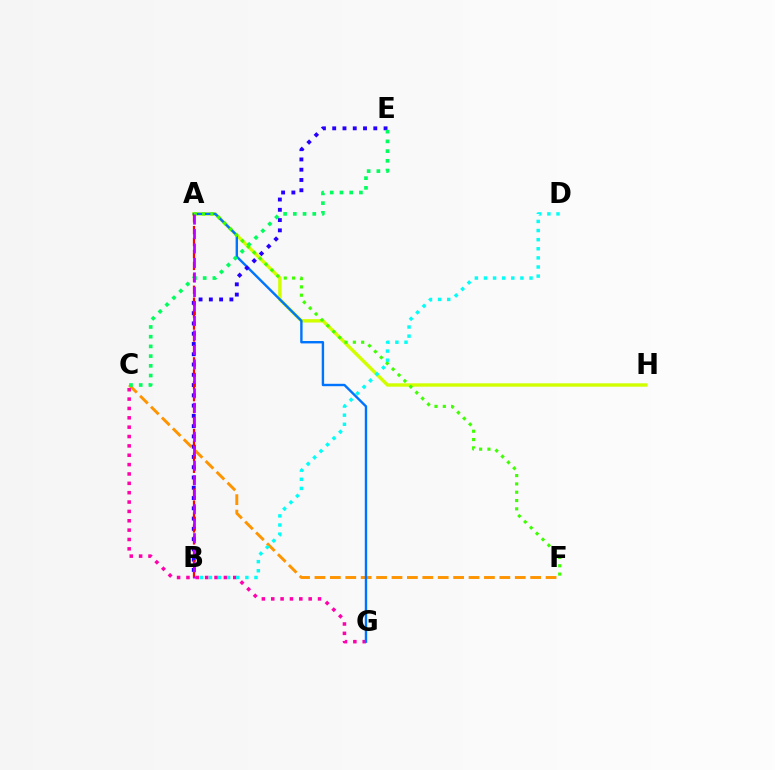{('A', 'H'): [{'color': '#d1ff00', 'line_style': 'solid', 'thickness': 2.44}], ('C', 'F'): [{'color': '#ff9400', 'line_style': 'dashed', 'thickness': 2.09}], ('C', 'G'): [{'color': '#ff00ac', 'line_style': 'dotted', 'thickness': 2.54}], ('B', 'D'): [{'color': '#00fff6', 'line_style': 'dotted', 'thickness': 2.48}], ('A', 'G'): [{'color': '#0074ff', 'line_style': 'solid', 'thickness': 1.73}], ('B', 'E'): [{'color': '#2500ff', 'line_style': 'dotted', 'thickness': 2.79}], ('A', 'B'): [{'color': '#ff0000', 'line_style': 'dashed', 'thickness': 1.62}, {'color': '#b900ff', 'line_style': 'dashed', 'thickness': 1.97}], ('C', 'E'): [{'color': '#00ff5c', 'line_style': 'dotted', 'thickness': 2.64}], ('A', 'F'): [{'color': '#3dff00', 'line_style': 'dotted', 'thickness': 2.26}]}